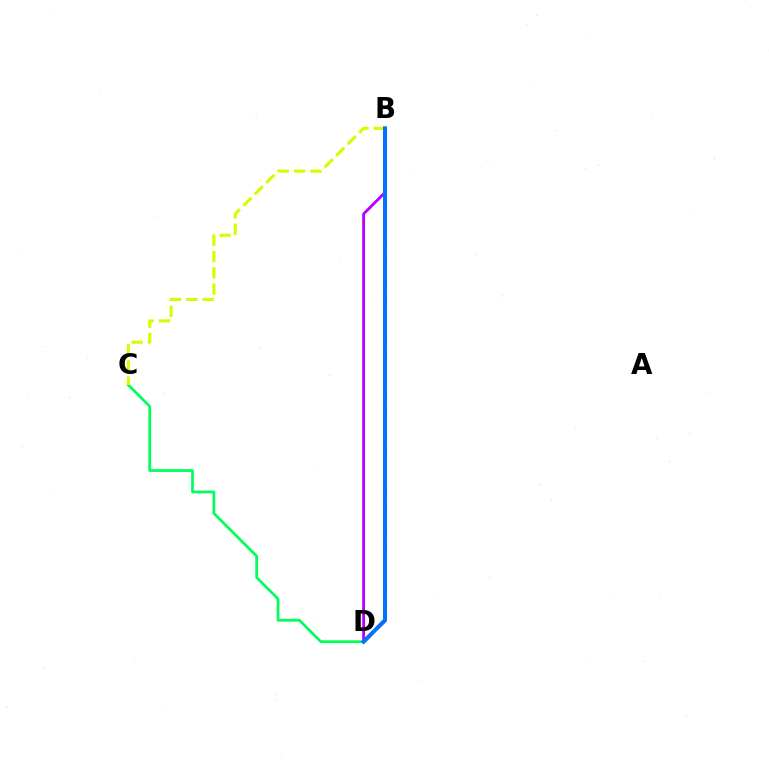{('B', 'D'): [{'color': '#b900ff', 'line_style': 'solid', 'thickness': 2.05}, {'color': '#ff0000', 'line_style': 'dashed', 'thickness': 2.59}, {'color': '#0074ff', 'line_style': 'solid', 'thickness': 2.86}], ('C', 'D'): [{'color': '#00ff5c', 'line_style': 'solid', 'thickness': 1.98}], ('B', 'C'): [{'color': '#d1ff00', 'line_style': 'dashed', 'thickness': 2.21}]}